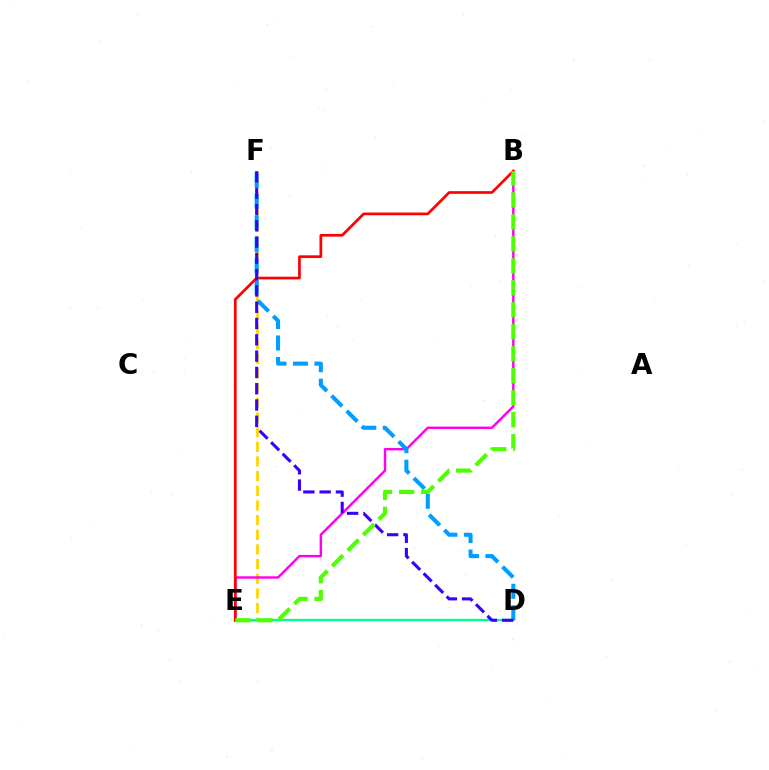{('E', 'F'): [{'color': '#ffd500', 'line_style': 'dashed', 'thickness': 1.99}], ('D', 'E'): [{'color': '#00ff86', 'line_style': 'solid', 'thickness': 1.7}], ('B', 'E'): [{'color': '#ff00ed', 'line_style': 'solid', 'thickness': 1.75}, {'color': '#ff0000', 'line_style': 'solid', 'thickness': 1.94}, {'color': '#4fff00', 'line_style': 'dashed', 'thickness': 2.99}], ('D', 'F'): [{'color': '#009eff', 'line_style': 'dashed', 'thickness': 2.92}, {'color': '#3700ff', 'line_style': 'dashed', 'thickness': 2.21}]}